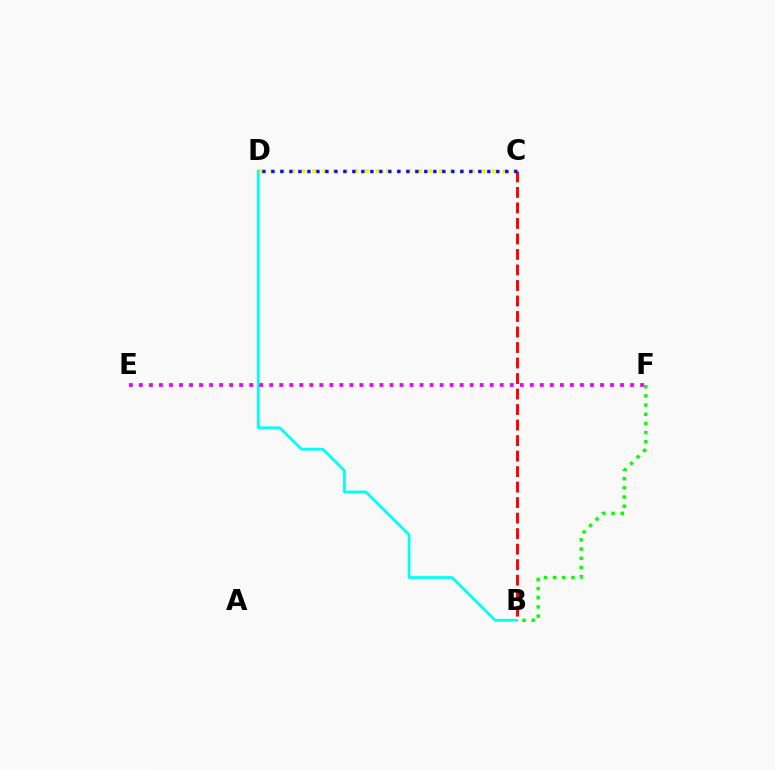{('B', 'D'): [{'color': '#00fff6', 'line_style': 'solid', 'thickness': 2.0}], ('E', 'F'): [{'color': '#ee00ff', 'line_style': 'dotted', 'thickness': 2.72}], ('B', 'C'): [{'color': '#ff0000', 'line_style': 'dashed', 'thickness': 2.11}], ('B', 'F'): [{'color': '#08ff00', 'line_style': 'dotted', 'thickness': 2.49}], ('C', 'D'): [{'color': '#fcf500', 'line_style': 'dotted', 'thickness': 2.87}, {'color': '#0010ff', 'line_style': 'dotted', 'thickness': 2.44}]}